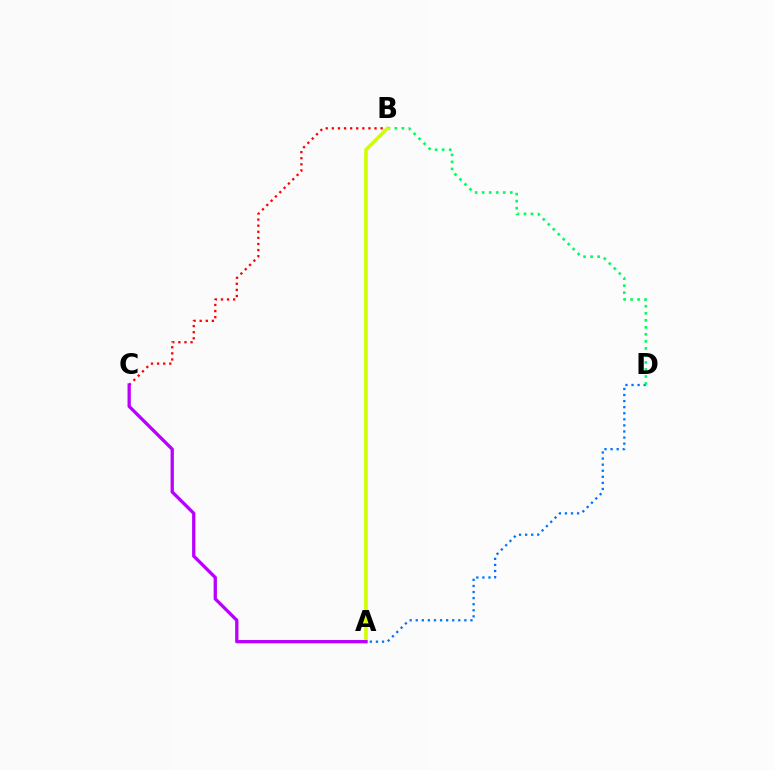{('B', 'C'): [{'color': '#ff0000', 'line_style': 'dotted', 'thickness': 1.66}], ('A', 'D'): [{'color': '#0074ff', 'line_style': 'dotted', 'thickness': 1.65}], ('B', 'D'): [{'color': '#00ff5c', 'line_style': 'dotted', 'thickness': 1.91}], ('A', 'B'): [{'color': '#d1ff00', 'line_style': 'solid', 'thickness': 2.62}], ('A', 'C'): [{'color': '#b900ff', 'line_style': 'solid', 'thickness': 2.37}]}